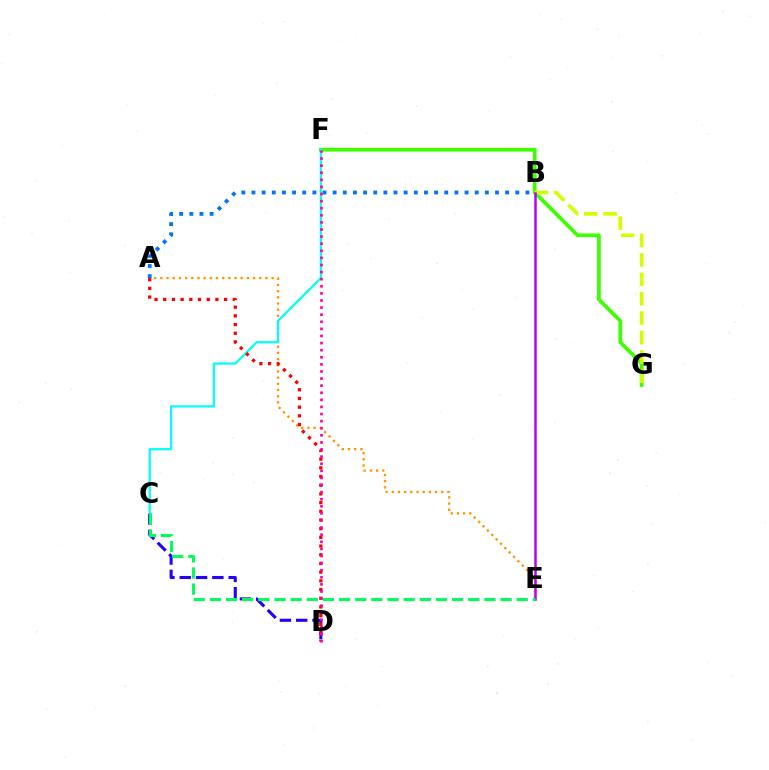{('F', 'G'): [{'color': '#3dff00', 'line_style': 'solid', 'thickness': 2.68}], ('C', 'D'): [{'color': '#2500ff', 'line_style': 'dashed', 'thickness': 2.21}], ('A', 'E'): [{'color': '#ff9400', 'line_style': 'dotted', 'thickness': 1.68}], ('C', 'F'): [{'color': '#00fff6', 'line_style': 'solid', 'thickness': 1.59}], ('A', 'B'): [{'color': '#0074ff', 'line_style': 'dotted', 'thickness': 2.76}], ('B', 'G'): [{'color': '#d1ff00', 'line_style': 'dashed', 'thickness': 2.63}], ('A', 'D'): [{'color': '#ff0000', 'line_style': 'dotted', 'thickness': 2.36}], ('B', 'E'): [{'color': '#b900ff', 'line_style': 'solid', 'thickness': 1.8}], ('D', 'F'): [{'color': '#ff00ac', 'line_style': 'dotted', 'thickness': 1.93}], ('C', 'E'): [{'color': '#00ff5c', 'line_style': 'dashed', 'thickness': 2.19}]}